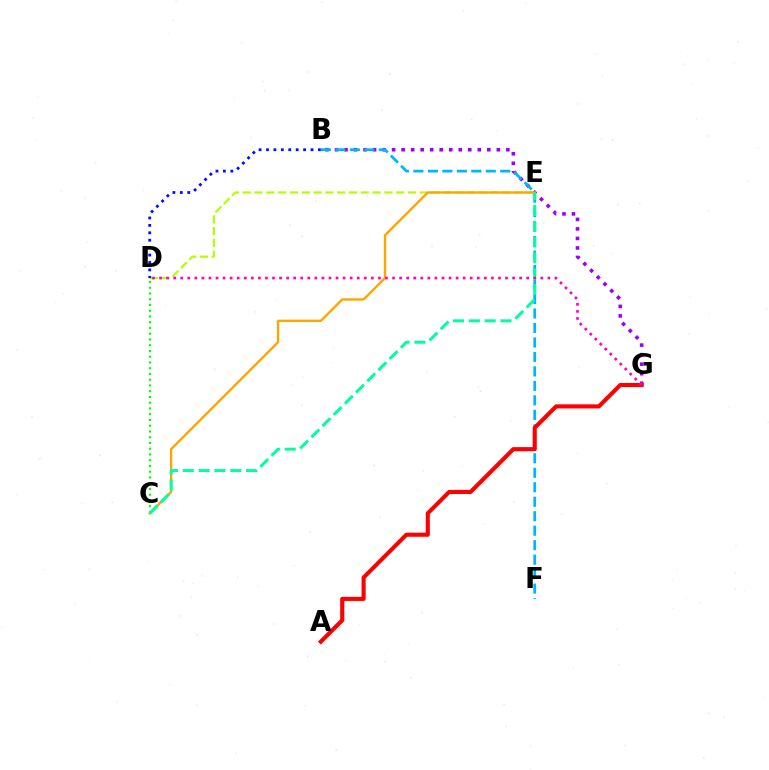{('D', 'E'): [{'color': '#b3ff00', 'line_style': 'dashed', 'thickness': 1.6}], ('B', 'G'): [{'color': '#9b00ff', 'line_style': 'dotted', 'thickness': 2.59}], ('B', 'D'): [{'color': '#0010ff', 'line_style': 'dotted', 'thickness': 2.02}], ('B', 'F'): [{'color': '#00b5ff', 'line_style': 'dashed', 'thickness': 1.97}], ('A', 'G'): [{'color': '#ff0000', 'line_style': 'solid', 'thickness': 2.96}], ('C', 'D'): [{'color': '#08ff00', 'line_style': 'dotted', 'thickness': 1.56}], ('C', 'E'): [{'color': '#ffa500', 'line_style': 'solid', 'thickness': 1.71}, {'color': '#00ff9d', 'line_style': 'dashed', 'thickness': 2.15}], ('D', 'G'): [{'color': '#ff00bd', 'line_style': 'dotted', 'thickness': 1.92}]}